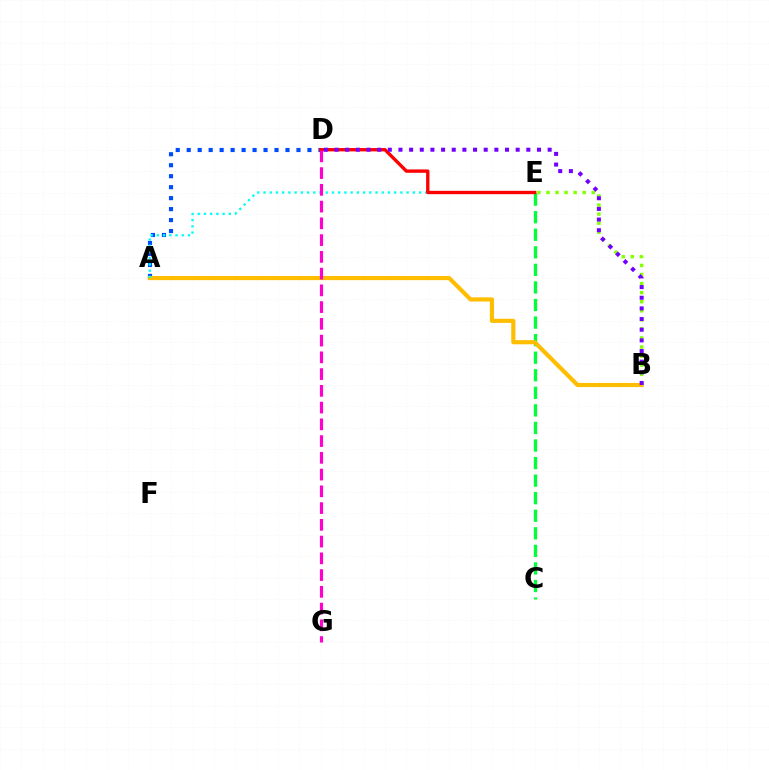{('C', 'E'): [{'color': '#00ff39', 'line_style': 'dashed', 'thickness': 2.39}], ('A', 'D'): [{'color': '#004bff', 'line_style': 'dotted', 'thickness': 2.98}], ('A', 'B'): [{'color': '#ffbd00', 'line_style': 'solid', 'thickness': 2.99}], ('B', 'E'): [{'color': '#84ff00', 'line_style': 'dotted', 'thickness': 2.46}], ('A', 'E'): [{'color': '#00fff6', 'line_style': 'dotted', 'thickness': 1.69}], ('D', 'E'): [{'color': '#ff0000', 'line_style': 'solid', 'thickness': 2.41}], ('B', 'D'): [{'color': '#7200ff', 'line_style': 'dotted', 'thickness': 2.9}], ('D', 'G'): [{'color': '#ff00cf', 'line_style': 'dashed', 'thickness': 2.28}]}